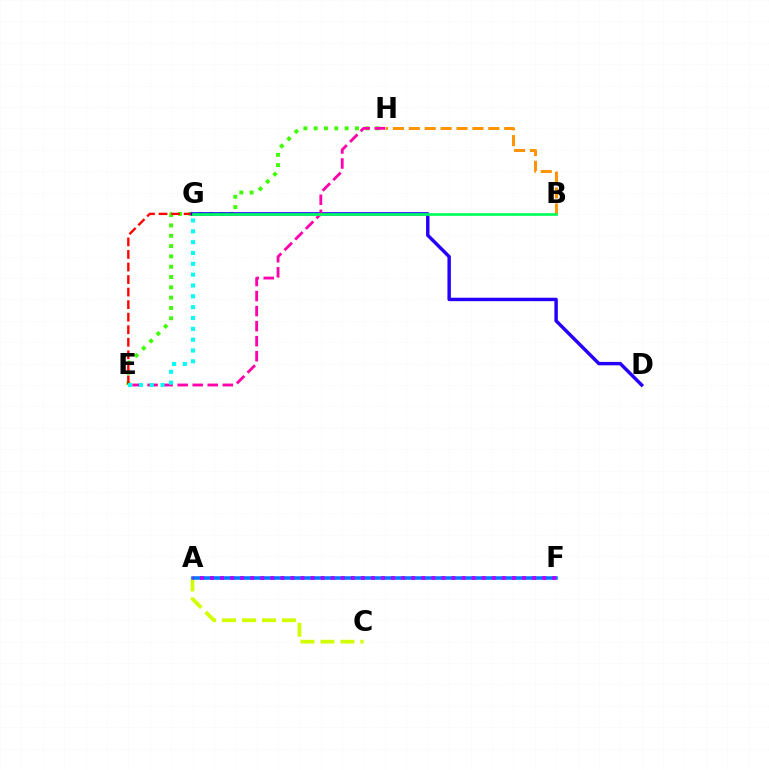{('E', 'H'): [{'color': '#3dff00', 'line_style': 'dotted', 'thickness': 2.8}, {'color': '#ff00ac', 'line_style': 'dashed', 'thickness': 2.04}], ('B', 'H'): [{'color': '#ff9400', 'line_style': 'dashed', 'thickness': 2.16}], ('E', 'G'): [{'color': '#ff0000', 'line_style': 'dashed', 'thickness': 1.7}, {'color': '#00fff6', 'line_style': 'dotted', 'thickness': 2.94}], ('A', 'C'): [{'color': '#d1ff00', 'line_style': 'dashed', 'thickness': 2.71}], ('D', 'G'): [{'color': '#2500ff', 'line_style': 'solid', 'thickness': 2.48}], ('A', 'F'): [{'color': '#0074ff', 'line_style': 'solid', 'thickness': 2.54}, {'color': '#b900ff', 'line_style': 'dotted', 'thickness': 2.73}], ('B', 'G'): [{'color': '#00ff5c', 'line_style': 'solid', 'thickness': 1.94}]}